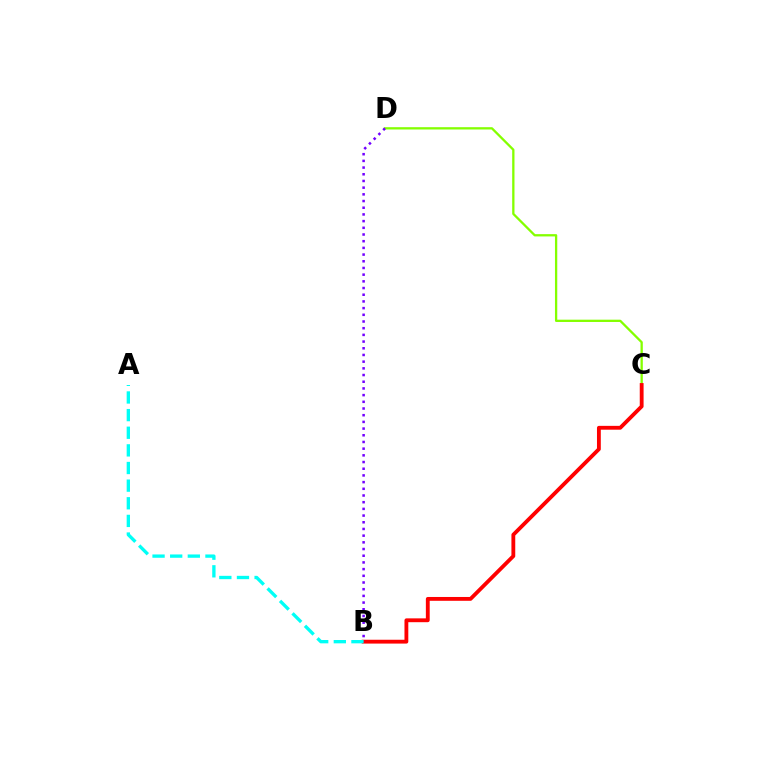{('C', 'D'): [{'color': '#84ff00', 'line_style': 'solid', 'thickness': 1.65}], ('B', 'C'): [{'color': '#ff0000', 'line_style': 'solid', 'thickness': 2.76}], ('B', 'D'): [{'color': '#7200ff', 'line_style': 'dotted', 'thickness': 1.82}], ('A', 'B'): [{'color': '#00fff6', 'line_style': 'dashed', 'thickness': 2.4}]}